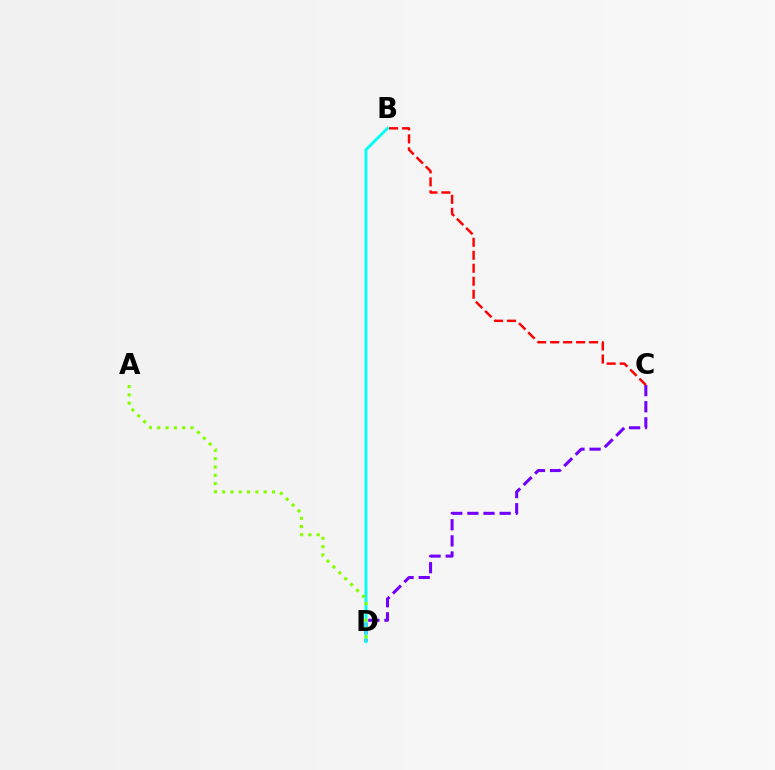{('C', 'D'): [{'color': '#7200ff', 'line_style': 'dashed', 'thickness': 2.19}], ('B', 'D'): [{'color': '#00fff6', 'line_style': 'solid', 'thickness': 2.06}], ('A', 'D'): [{'color': '#84ff00', 'line_style': 'dotted', 'thickness': 2.26}], ('B', 'C'): [{'color': '#ff0000', 'line_style': 'dashed', 'thickness': 1.76}]}